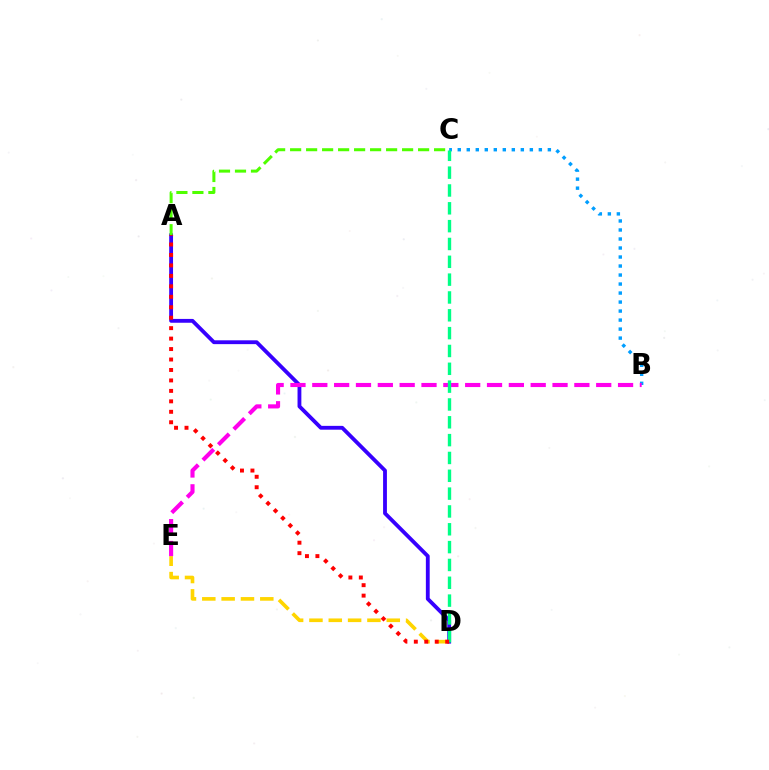{('B', 'C'): [{'color': '#009eff', 'line_style': 'dotted', 'thickness': 2.45}], ('D', 'E'): [{'color': '#ffd500', 'line_style': 'dashed', 'thickness': 2.63}], ('A', 'D'): [{'color': '#3700ff', 'line_style': 'solid', 'thickness': 2.76}, {'color': '#ff0000', 'line_style': 'dotted', 'thickness': 2.84}], ('B', 'E'): [{'color': '#ff00ed', 'line_style': 'dashed', 'thickness': 2.97}], ('A', 'C'): [{'color': '#4fff00', 'line_style': 'dashed', 'thickness': 2.17}], ('C', 'D'): [{'color': '#00ff86', 'line_style': 'dashed', 'thickness': 2.42}]}